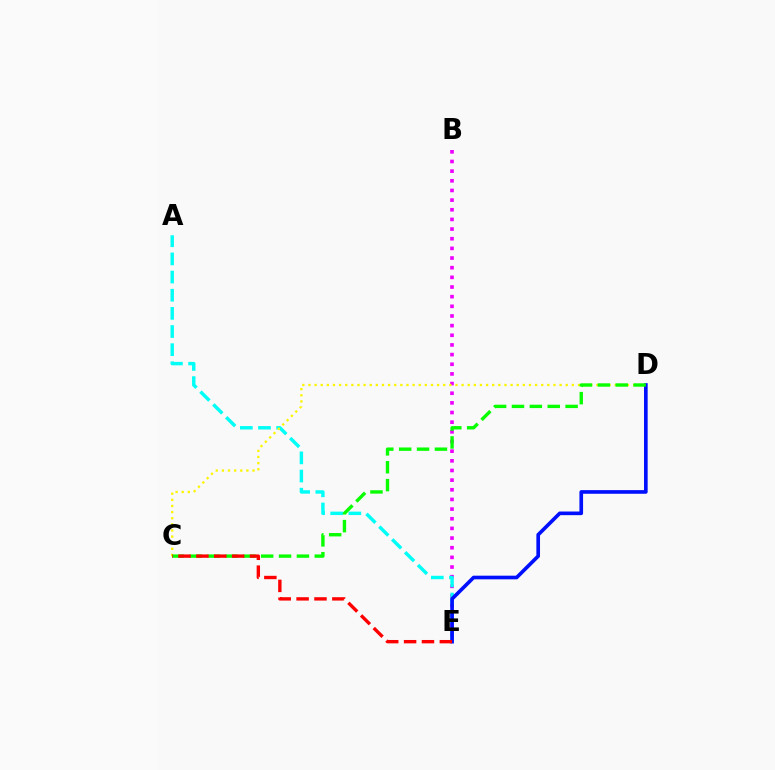{('B', 'E'): [{'color': '#ee00ff', 'line_style': 'dotted', 'thickness': 2.62}], ('A', 'E'): [{'color': '#00fff6', 'line_style': 'dashed', 'thickness': 2.47}], ('C', 'D'): [{'color': '#fcf500', 'line_style': 'dotted', 'thickness': 1.66}, {'color': '#08ff00', 'line_style': 'dashed', 'thickness': 2.43}], ('D', 'E'): [{'color': '#0010ff', 'line_style': 'solid', 'thickness': 2.63}], ('C', 'E'): [{'color': '#ff0000', 'line_style': 'dashed', 'thickness': 2.43}]}